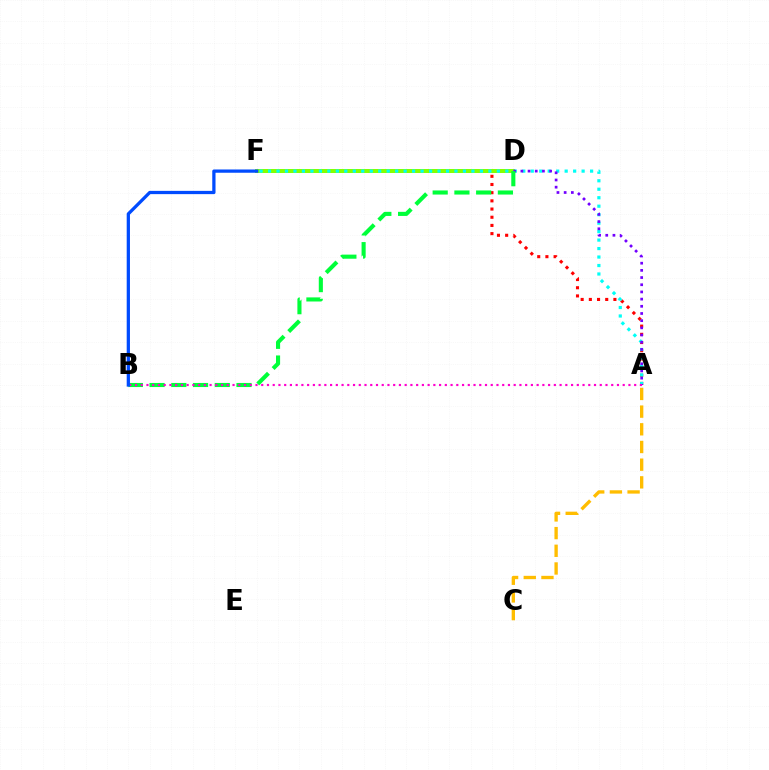{('A', 'F'): [{'color': '#ff0000', 'line_style': 'dotted', 'thickness': 2.22}, {'color': '#00fff6', 'line_style': 'dotted', 'thickness': 2.3}], ('D', 'F'): [{'color': '#84ff00', 'line_style': 'solid', 'thickness': 2.88}], ('A', 'C'): [{'color': '#ffbd00', 'line_style': 'dashed', 'thickness': 2.4}], ('A', 'D'): [{'color': '#7200ff', 'line_style': 'dotted', 'thickness': 1.95}], ('B', 'D'): [{'color': '#00ff39', 'line_style': 'dashed', 'thickness': 2.95}], ('A', 'B'): [{'color': '#ff00cf', 'line_style': 'dotted', 'thickness': 1.56}], ('B', 'F'): [{'color': '#004bff', 'line_style': 'solid', 'thickness': 2.35}]}